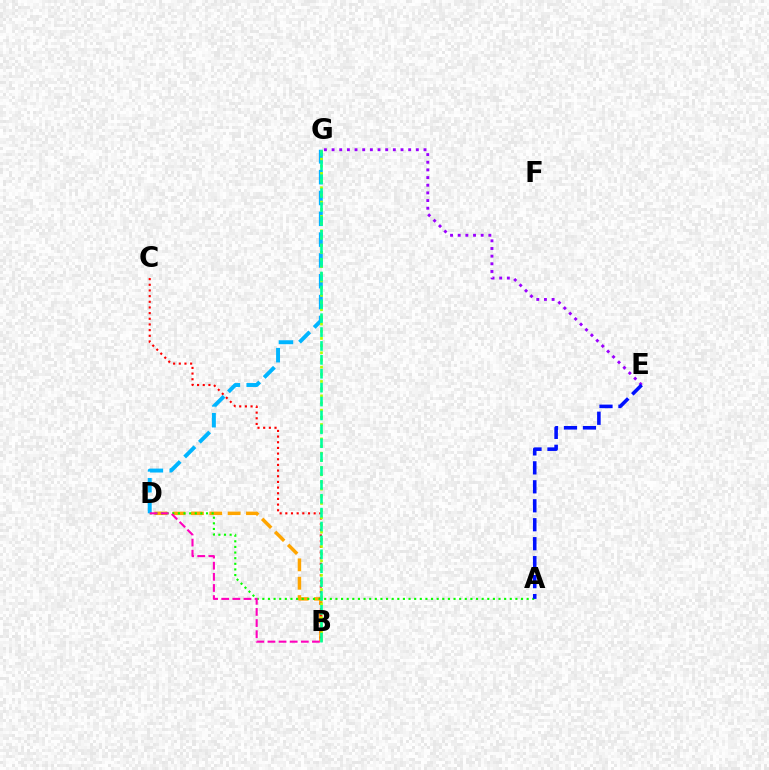{('B', 'D'): [{'color': '#ffa500', 'line_style': 'dashed', 'thickness': 2.49}, {'color': '#ff00bd', 'line_style': 'dashed', 'thickness': 1.51}], ('A', 'D'): [{'color': '#08ff00', 'line_style': 'dotted', 'thickness': 1.53}], ('B', 'C'): [{'color': '#ff0000', 'line_style': 'dotted', 'thickness': 1.54}], ('D', 'G'): [{'color': '#00b5ff', 'line_style': 'dashed', 'thickness': 2.83}], ('B', 'G'): [{'color': '#b3ff00', 'line_style': 'dotted', 'thickness': 1.95}, {'color': '#00ff9d', 'line_style': 'dashed', 'thickness': 1.89}], ('E', 'G'): [{'color': '#9b00ff', 'line_style': 'dotted', 'thickness': 2.08}], ('A', 'E'): [{'color': '#0010ff', 'line_style': 'dashed', 'thickness': 2.58}]}